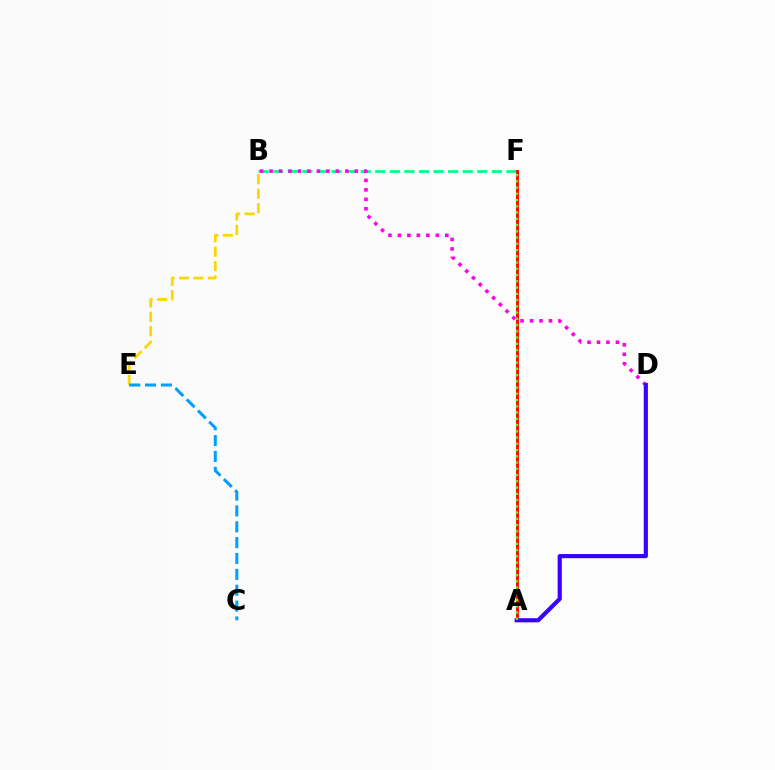{('B', 'F'): [{'color': '#00ff86', 'line_style': 'dashed', 'thickness': 1.98}], ('B', 'E'): [{'color': '#ffd500', 'line_style': 'dashed', 'thickness': 1.96}], ('A', 'F'): [{'color': '#ff0000', 'line_style': 'solid', 'thickness': 2.05}, {'color': '#4fff00', 'line_style': 'dotted', 'thickness': 1.7}], ('B', 'D'): [{'color': '#ff00ed', 'line_style': 'dotted', 'thickness': 2.57}], ('A', 'D'): [{'color': '#3700ff', 'line_style': 'solid', 'thickness': 2.98}], ('C', 'E'): [{'color': '#009eff', 'line_style': 'dashed', 'thickness': 2.15}]}